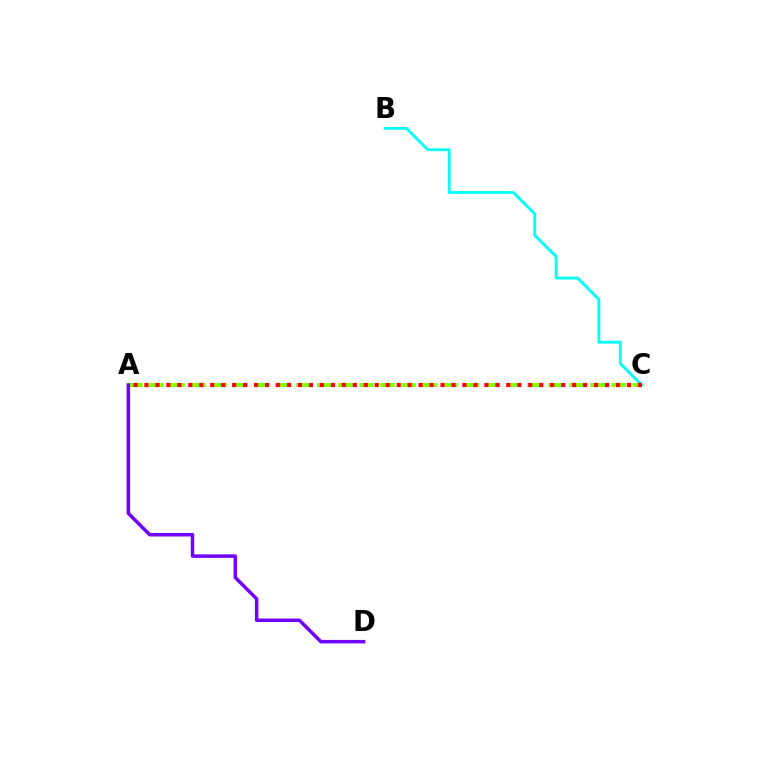{('B', 'C'): [{'color': '#00fff6', 'line_style': 'solid', 'thickness': 2.04}], ('A', 'C'): [{'color': '#84ff00', 'line_style': 'dashed', 'thickness': 2.86}, {'color': '#ff0000', 'line_style': 'dotted', 'thickness': 2.98}], ('A', 'D'): [{'color': '#7200ff', 'line_style': 'solid', 'thickness': 2.51}]}